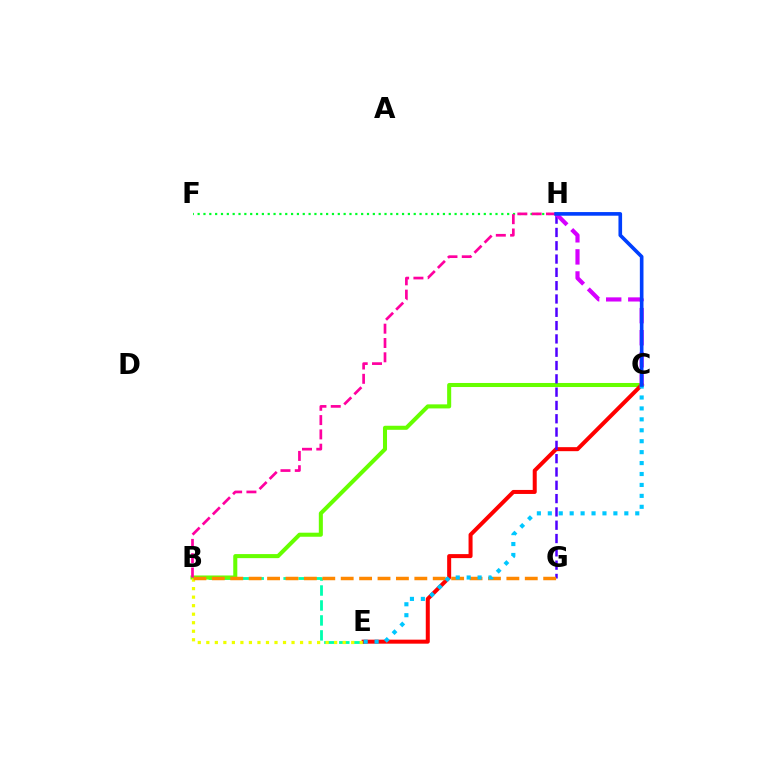{('B', 'E'): [{'color': '#00ffaf', 'line_style': 'dashed', 'thickness': 2.03}, {'color': '#eeff00', 'line_style': 'dotted', 'thickness': 2.32}], ('B', 'C'): [{'color': '#66ff00', 'line_style': 'solid', 'thickness': 2.92}], ('C', 'E'): [{'color': '#ff0000', 'line_style': 'solid', 'thickness': 2.89}, {'color': '#00c7ff', 'line_style': 'dotted', 'thickness': 2.97}], ('F', 'H'): [{'color': '#00ff27', 'line_style': 'dotted', 'thickness': 1.59}], ('G', 'H'): [{'color': '#4f00ff', 'line_style': 'dashed', 'thickness': 1.81}], ('B', 'G'): [{'color': '#ff8800', 'line_style': 'dashed', 'thickness': 2.5}], ('C', 'H'): [{'color': '#d600ff', 'line_style': 'dashed', 'thickness': 3.0}, {'color': '#003fff', 'line_style': 'solid', 'thickness': 2.62}], ('B', 'H'): [{'color': '#ff00a0', 'line_style': 'dashed', 'thickness': 1.94}]}